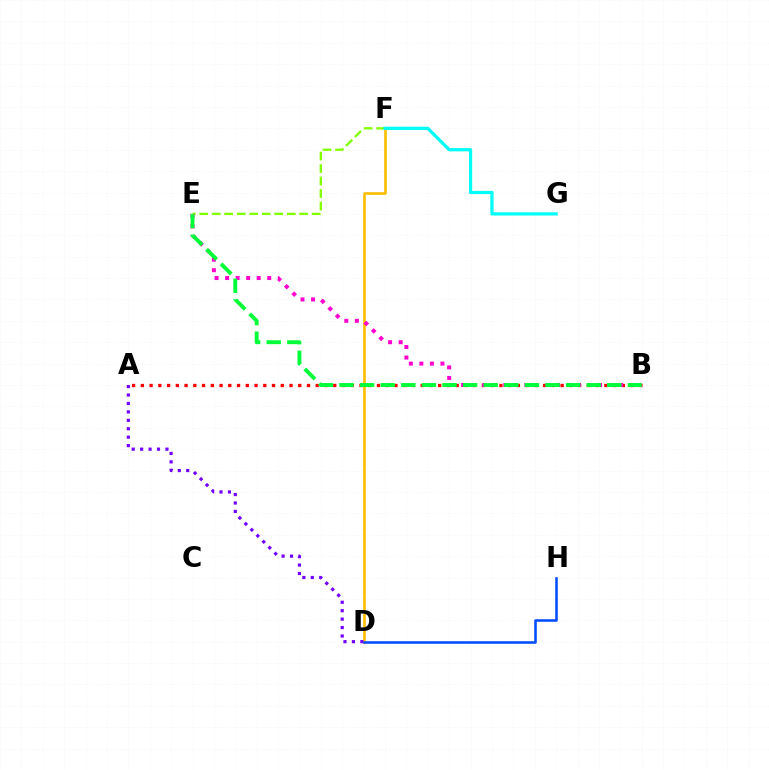{('A', 'B'): [{'color': '#ff0000', 'line_style': 'dotted', 'thickness': 2.38}], ('E', 'F'): [{'color': '#84ff00', 'line_style': 'dashed', 'thickness': 1.7}], ('D', 'F'): [{'color': '#ffbd00', 'line_style': 'solid', 'thickness': 1.91}], ('A', 'D'): [{'color': '#7200ff', 'line_style': 'dotted', 'thickness': 2.29}], ('B', 'E'): [{'color': '#ff00cf', 'line_style': 'dotted', 'thickness': 2.86}, {'color': '#00ff39', 'line_style': 'dashed', 'thickness': 2.8}], ('D', 'H'): [{'color': '#004bff', 'line_style': 'solid', 'thickness': 1.83}], ('F', 'G'): [{'color': '#00fff6', 'line_style': 'solid', 'thickness': 2.34}]}